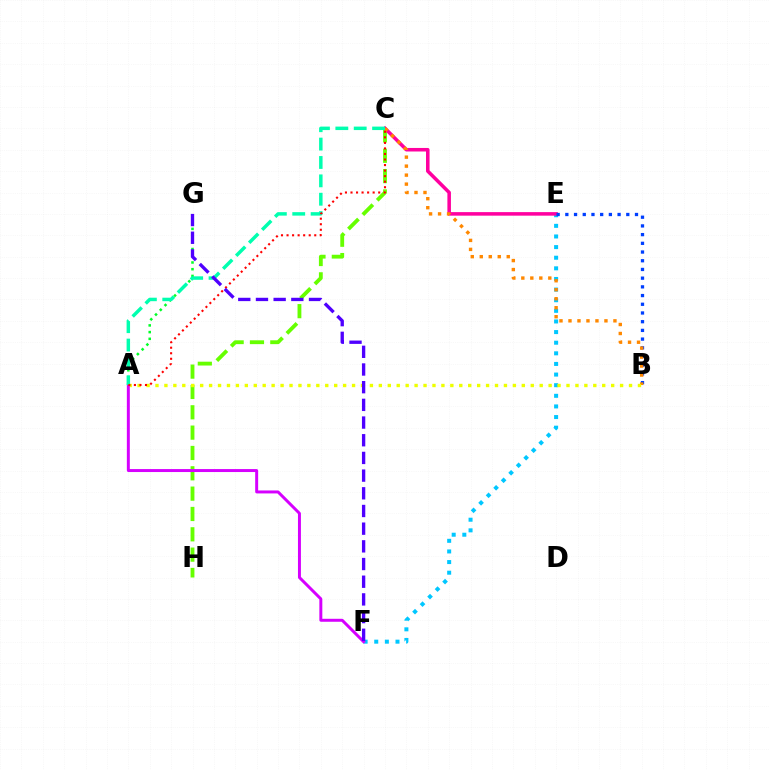{('A', 'G'): [{'color': '#00ff27', 'line_style': 'dotted', 'thickness': 1.83}], ('C', 'H'): [{'color': '#66ff00', 'line_style': 'dashed', 'thickness': 2.76}], ('E', 'F'): [{'color': '#00c7ff', 'line_style': 'dotted', 'thickness': 2.89}], ('C', 'E'): [{'color': '#ff00a0', 'line_style': 'solid', 'thickness': 2.55}], ('B', 'E'): [{'color': '#003fff', 'line_style': 'dotted', 'thickness': 2.37}], ('B', 'C'): [{'color': '#ff8800', 'line_style': 'dotted', 'thickness': 2.44}], ('A', 'B'): [{'color': '#eeff00', 'line_style': 'dotted', 'thickness': 2.43}], ('A', 'F'): [{'color': '#d600ff', 'line_style': 'solid', 'thickness': 2.14}], ('A', 'C'): [{'color': '#00ffaf', 'line_style': 'dashed', 'thickness': 2.5}, {'color': '#ff0000', 'line_style': 'dotted', 'thickness': 1.51}], ('F', 'G'): [{'color': '#4f00ff', 'line_style': 'dashed', 'thickness': 2.4}]}